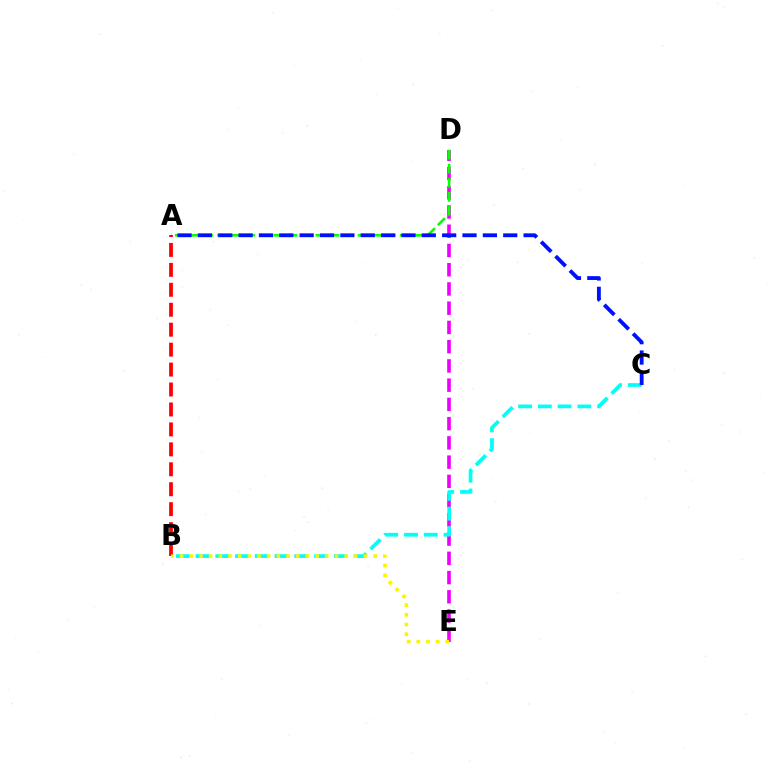{('D', 'E'): [{'color': '#ee00ff', 'line_style': 'dashed', 'thickness': 2.61}], ('A', 'B'): [{'color': '#ff0000', 'line_style': 'dashed', 'thickness': 2.71}], ('B', 'C'): [{'color': '#00fff6', 'line_style': 'dashed', 'thickness': 2.68}], ('A', 'D'): [{'color': '#08ff00', 'line_style': 'dashed', 'thickness': 1.91}], ('A', 'C'): [{'color': '#0010ff', 'line_style': 'dashed', 'thickness': 2.77}], ('B', 'E'): [{'color': '#fcf500', 'line_style': 'dotted', 'thickness': 2.63}]}